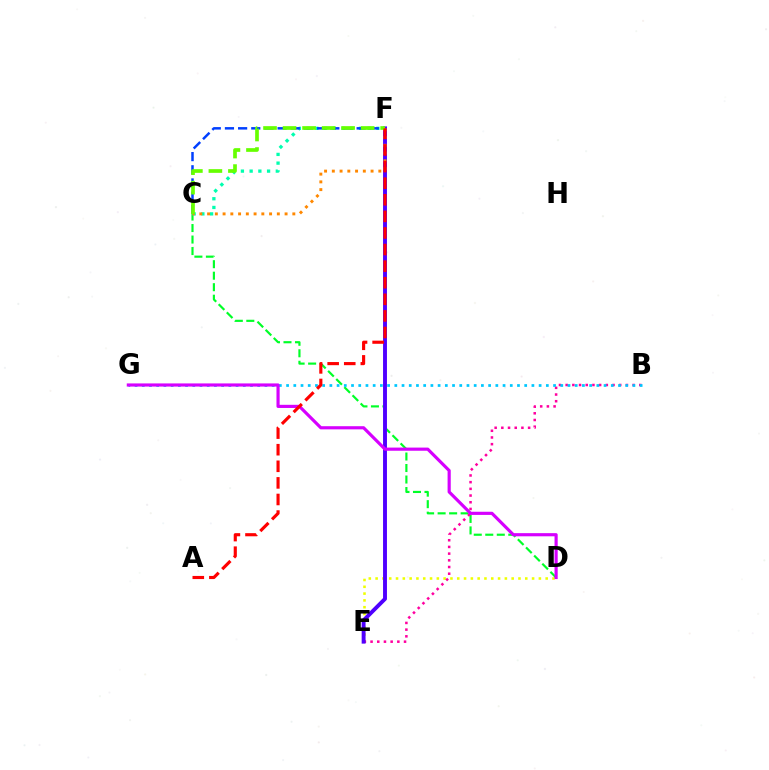{('D', 'E'): [{'color': '#eeff00', 'line_style': 'dotted', 'thickness': 1.85}], ('C', 'D'): [{'color': '#00ff27', 'line_style': 'dashed', 'thickness': 1.56}], ('C', 'F'): [{'color': '#00ffaf', 'line_style': 'dotted', 'thickness': 2.37}, {'color': '#003fff', 'line_style': 'dashed', 'thickness': 1.79}, {'color': '#ff8800', 'line_style': 'dotted', 'thickness': 2.11}, {'color': '#66ff00', 'line_style': 'dashed', 'thickness': 2.65}], ('B', 'E'): [{'color': '#ff00a0', 'line_style': 'dotted', 'thickness': 1.82}], ('B', 'G'): [{'color': '#00c7ff', 'line_style': 'dotted', 'thickness': 1.96}], ('E', 'F'): [{'color': '#4f00ff', 'line_style': 'solid', 'thickness': 2.81}], ('D', 'G'): [{'color': '#d600ff', 'line_style': 'solid', 'thickness': 2.27}], ('A', 'F'): [{'color': '#ff0000', 'line_style': 'dashed', 'thickness': 2.25}]}